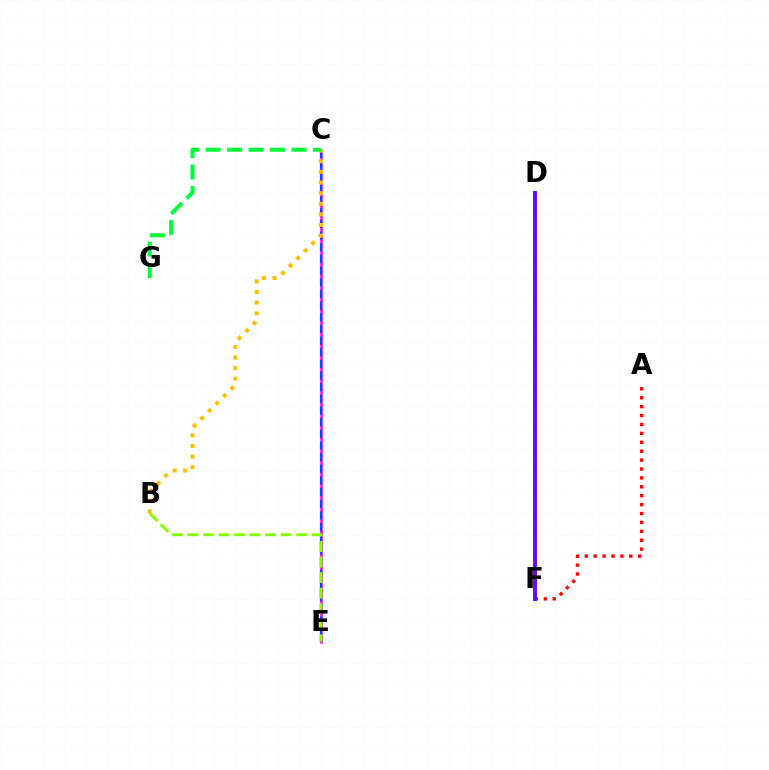{('C', 'E'): [{'color': '#ff00cf', 'line_style': 'solid', 'thickness': 1.81}, {'color': '#004bff', 'line_style': 'dashed', 'thickness': 1.58}], ('A', 'F'): [{'color': '#ff0000', 'line_style': 'dotted', 'thickness': 2.42}], ('B', 'C'): [{'color': '#ffbd00', 'line_style': 'dotted', 'thickness': 2.89}], ('B', 'E'): [{'color': '#84ff00', 'line_style': 'dashed', 'thickness': 2.11}], ('D', 'F'): [{'color': '#00fff6', 'line_style': 'solid', 'thickness': 2.93}, {'color': '#7200ff', 'line_style': 'solid', 'thickness': 2.76}], ('C', 'G'): [{'color': '#00ff39', 'line_style': 'dashed', 'thickness': 2.92}]}